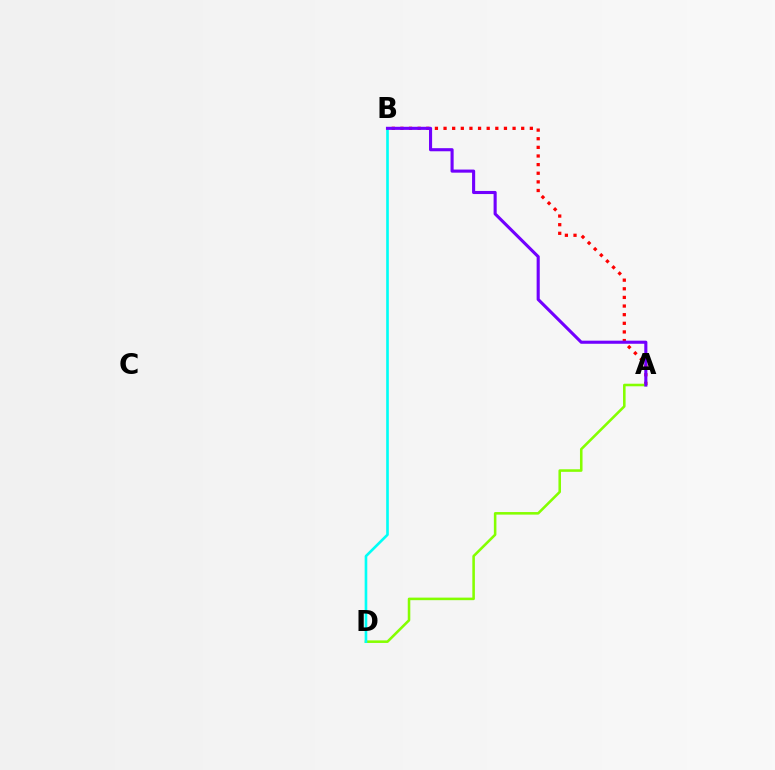{('A', 'B'): [{'color': '#ff0000', 'line_style': 'dotted', 'thickness': 2.34}, {'color': '#7200ff', 'line_style': 'solid', 'thickness': 2.23}], ('A', 'D'): [{'color': '#84ff00', 'line_style': 'solid', 'thickness': 1.84}], ('B', 'D'): [{'color': '#00fff6', 'line_style': 'solid', 'thickness': 1.89}]}